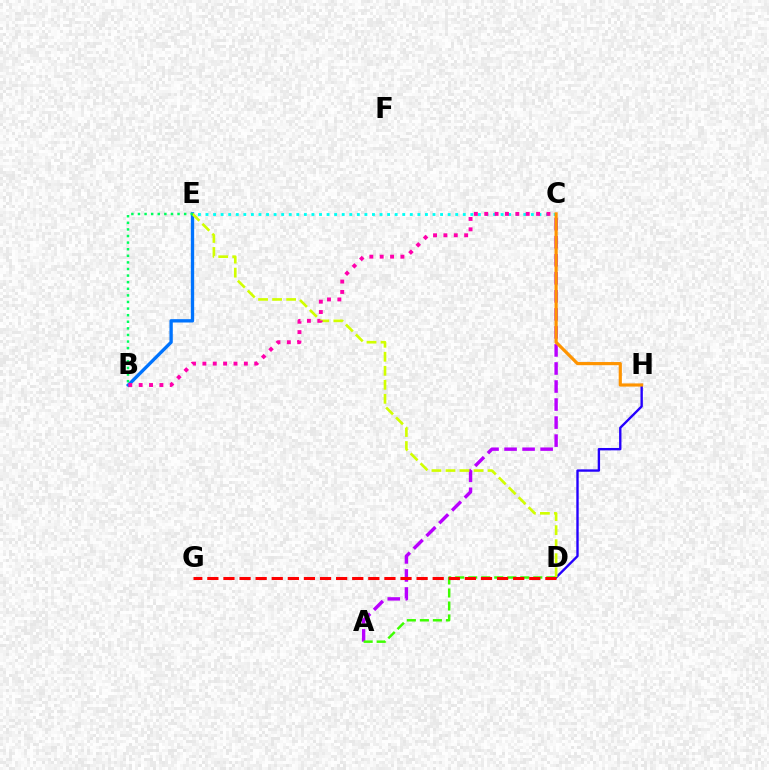{('A', 'C'): [{'color': '#b900ff', 'line_style': 'dashed', 'thickness': 2.45}], ('B', 'E'): [{'color': '#0074ff', 'line_style': 'solid', 'thickness': 2.4}, {'color': '#00ff5c', 'line_style': 'dotted', 'thickness': 1.79}], ('D', 'H'): [{'color': '#2500ff', 'line_style': 'solid', 'thickness': 1.71}], ('D', 'E'): [{'color': '#d1ff00', 'line_style': 'dashed', 'thickness': 1.9}], ('C', 'E'): [{'color': '#00fff6', 'line_style': 'dotted', 'thickness': 2.06}], ('C', 'H'): [{'color': '#ff9400', 'line_style': 'solid', 'thickness': 2.27}], ('A', 'D'): [{'color': '#3dff00', 'line_style': 'dashed', 'thickness': 1.77}], ('D', 'G'): [{'color': '#ff0000', 'line_style': 'dashed', 'thickness': 2.19}], ('B', 'C'): [{'color': '#ff00ac', 'line_style': 'dotted', 'thickness': 2.82}]}